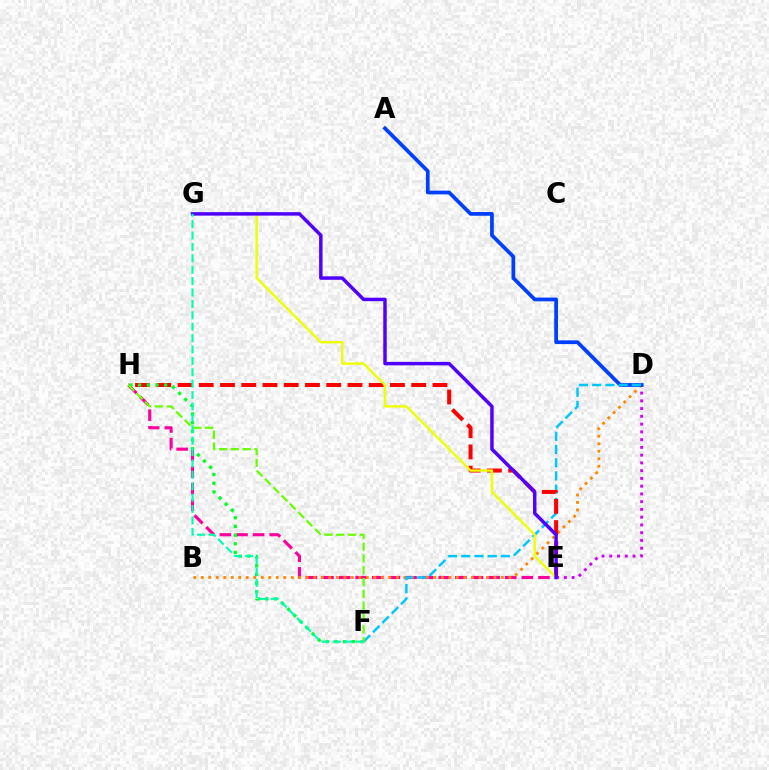{('E', 'H'): [{'color': '#ff00a0', 'line_style': 'dashed', 'thickness': 2.26}, {'color': '#ff0000', 'line_style': 'dashed', 'thickness': 2.89}], ('D', 'E'): [{'color': '#d600ff', 'line_style': 'dotted', 'thickness': 2.11}], ('B', 'D'): [{'color': '#ff8800', 'line_style': 'dotted', 'thickness': 2.04}], ('A', 'D'): [{'color': '#003fff', 'line_style': 'solid', 'thickness': 2.69}], ('D', 'F'): [{'color': '#00c7ff', 'line_style': 'dashed', 'thickness': 1.8}], ('F', 'H'): [{'color': '#00ff27', 'line_style': 'dotted', 'thickness': 2.36}, {'color': '#66ff00', 'line_style': 'dashed', 'thickness': 1.6}], ('E', 'G'): [{'color': '#eeff00', 'line_style': 'solid', 'thickness': 1.71}, {'color': '#4f00ff', 'line_style': 'solid', 'thickness': 2.49}], ('F', 'G'): [{'color': '#00ffaf', 'line_style': 'dashed', 'thickness': 1.55}]}